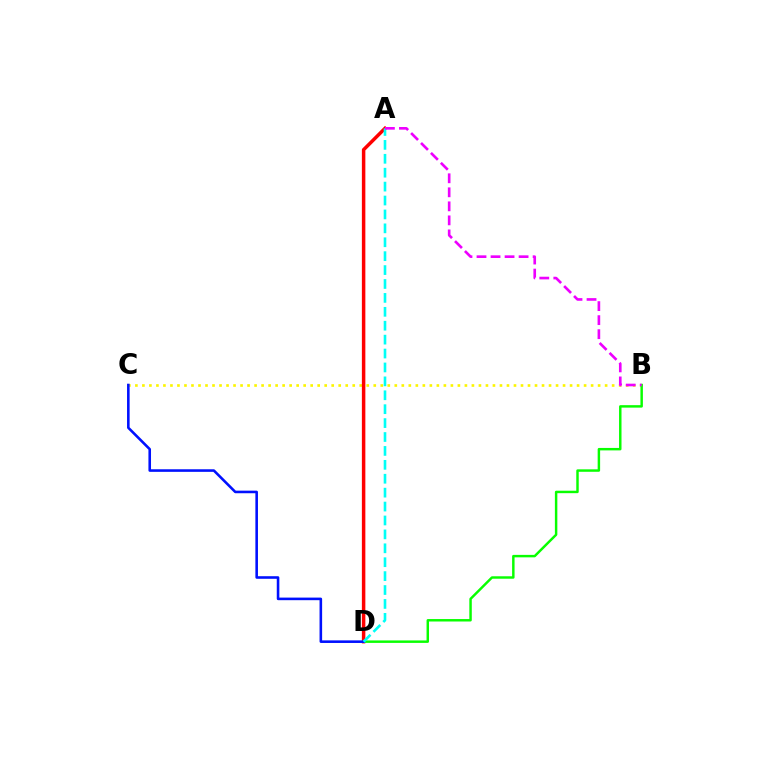{('B', 'C'): [{'color': '#fcf500', 'line_style': 'dotted', 'thickness': 1.9}], ('A', 'D'): [{'color': '#ff0000', 'line_style': 'solid', 'thickness': 2.51}, {'color': '#00fff6', 'line_style': 'dashed', 'thickness': 1.89}], ('B', 'D'): [{'color': '#08ff00', 'line_style': 'solid', 'thickness': 1.77}], ('C', 'D'): [{'color': '#0010ff', 'line_style': 'solid', 'thickness': 1.86}], ('A', 'B'): [{'color': '#ee00ff', 'line_style': 'dashed', 'thickness': 1.91}]}